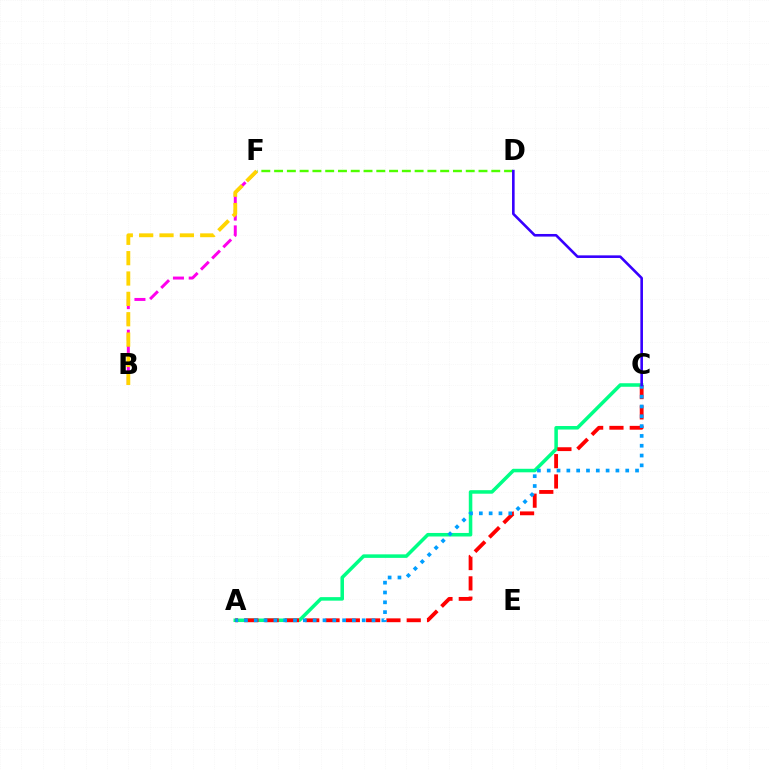{('A', 'C'): [{'color': '#00ff86', 'line_style': 'solid', 'thickness': 2.54}, {'color': '#ff0000', 'line_style': 'dashed', 'thickness': 2.76}, {'color': '#009eff', 'line_style': 'dotted', 'thickness': 2.67}], ('B', 'F'): [{'color': '#ff00ed', 'line_style': 'dashed', 'thickness': 2.14}, {'color': '#ffd500', 'line_style': 'dashed', 'thickness': 2.77}], ('D', 'F'): [{'color': '#4fff00', 'line_style': 'dashed', 'thickness': 1.74}], ('C', 'D'): [{'color': '#3700ff', 'line_style': 'solid', 'thickness': 1.88}]}